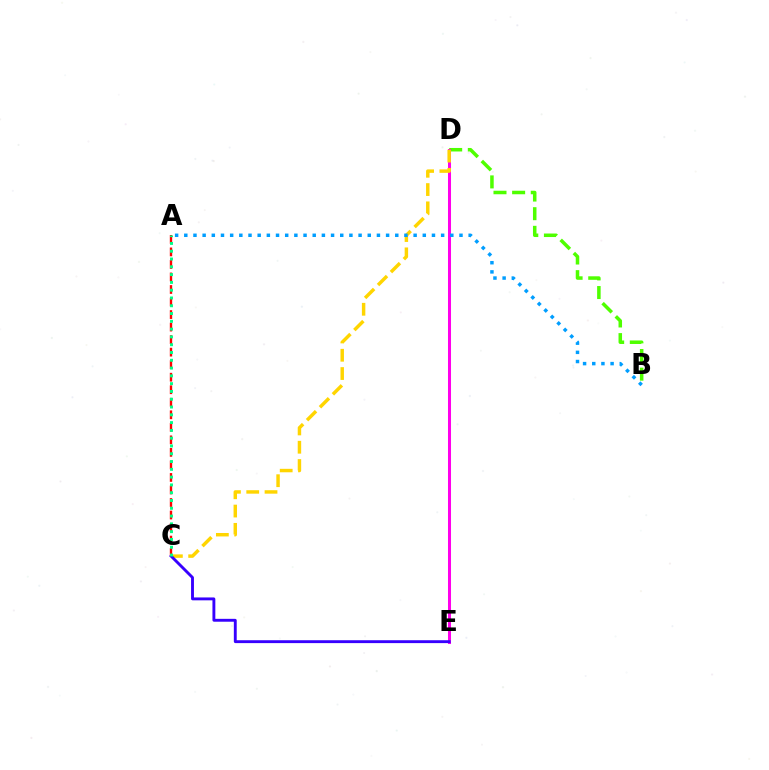{('B', 'D'): [{'color': '#4fff00', 'line_style': 'dashed', 'thickness': 2.53}], ('D', 'E'): [{'color': '#ff00ed', 'line_style': 'solid', 'thickness': 2.18}], ('A', 'C'): [{'color': '#ff0000', 'line_style': 'dashed', 'thickness': 1.7}, {'color': '#00ff86', 'line_style': 'dotted', 'thickness': 2.12}], ('C', 'D'): [{'color': '#ffd500', 'line_style': 'dashed', 'thickness': 2.48}], ('C', 'E'): [{'color': '#3700ff', 'line_style': 'solid', 'thickness': 2.08}], ('A', 'B'): [{'color': '#009eff', 'line_style': 'dotted', 'thickness': 2.49}]}